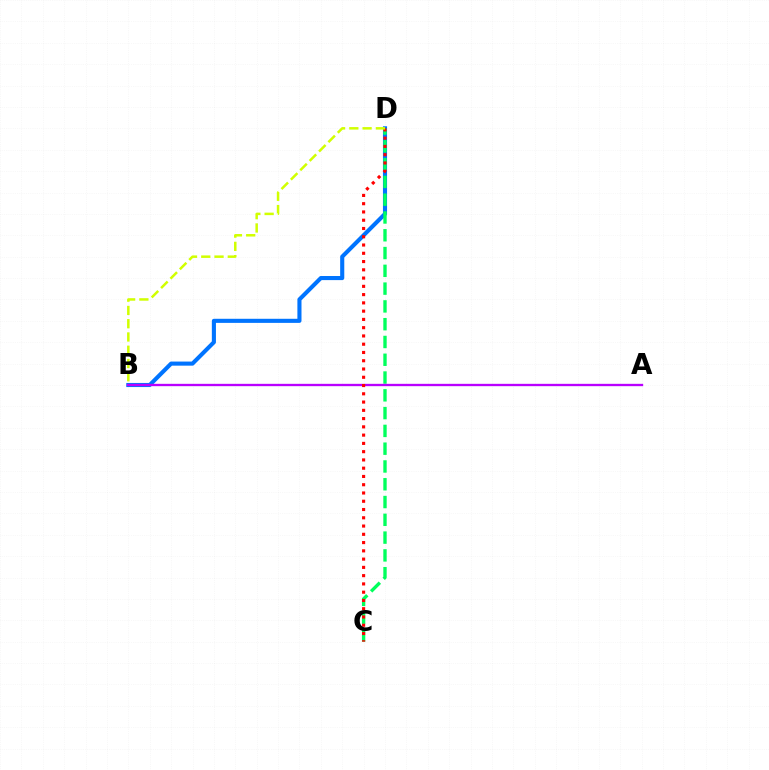{('B', 'D'): [{'color': '#0074ff', 'line_style': 'solid', 'thickness': 2.95}, {'color': '#d1ff00', 'line_style': 'dashed', 'thickness': 1.8}], ('C', 'D'): [{'color': '#00ff5c', 'line_style': 'dashed', 'thickness': 2.42}, {'color': '#ff0000', 'line_style': 'dotted', 'thickness': 2.25}], ('A', 'B'): [{'color': '#b900ff', 'line_style': 'solid', 'thickness': 1.68}]}